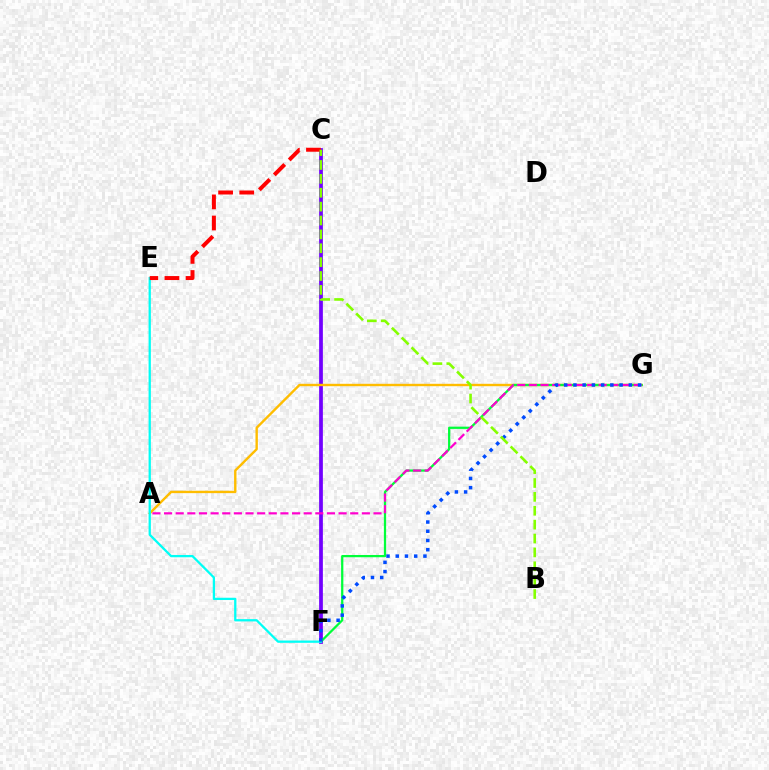{('C', 'F'): [{'color': '#7200ff', 'line_style': 'solid', 'thickness': 2.69}], ('A', 'G'): [{'color': '#ffbd00', 'line_style': 'solid', 'thickness': 1.72}, {'color': '#ff00cf', 'line_style': 'dashed', 'thickness': 1.58}], ('F', 'G'): [{'color': '#00ff39', 'line_style': 'solid', 'thickness': 1.62}, {'color': '#004bff', 'line_style': 'dotted', 'thickness': 2.51}], ('E', 'F'): [{'color': '#00fff6', 'line_style': 'solid', 'thickness': 1.64}], ('C', 'E'): [{'color': '#ff0000', 'line_style': 'dashed', 'thickness': 2.87}], ('B', 'C'): [{'color': '#84ff00', 'line_style': 'dashed', 'thickness': 1.89}]}